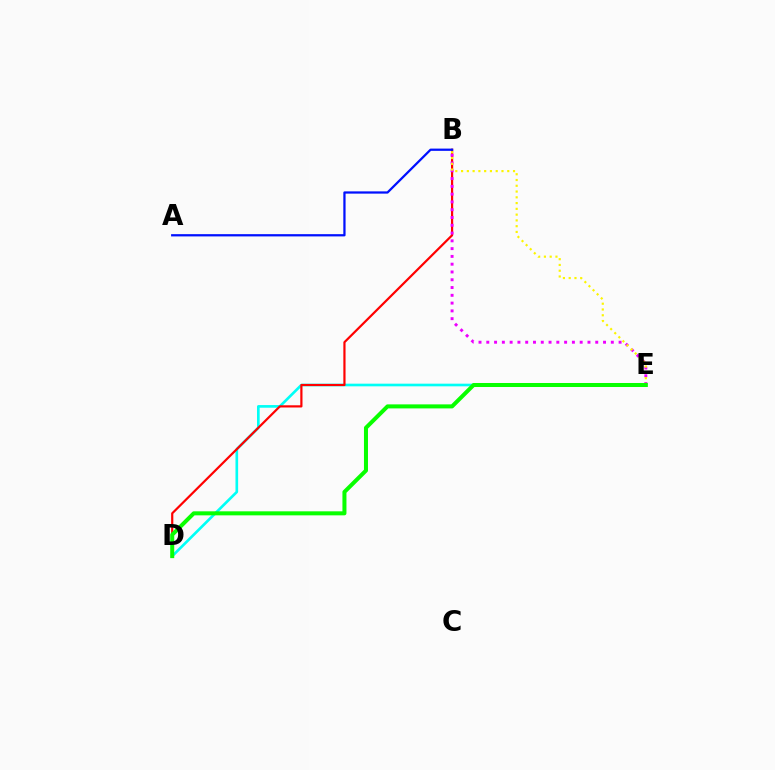{('D', 'E'): [{'color': '#00fff6', 'line_style': 'solid', 'thickness': 1.91}, {'color': '#08ff00', 'line_style': 'solid', 'thickness': 2.89}], ('B', 'D'): [{'color': '#ff0000', 'line_style': 'solid', 'thickness': 1.58}], ('B', 'E'): [{'color': '#ee00ff', 'line_style': 'dotted', 'thickness': 2.11}, {'color': '#fcf500', 'line_style': 'dotted', 'thickness': 1.57}], ('A', 'B'): [{'color': '#0010ff', 'line_style': 'solid', 'thickness': 1.62}]}